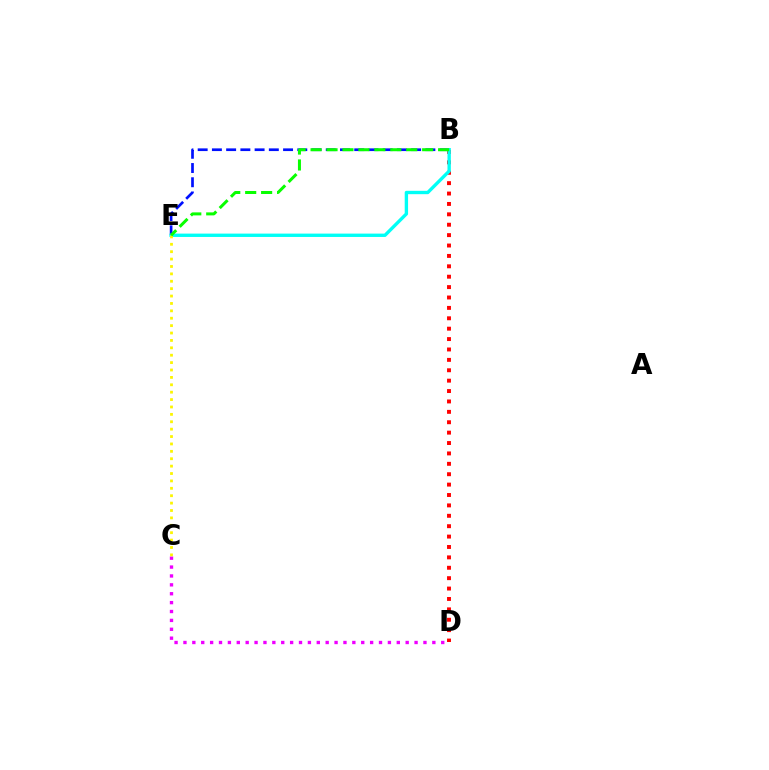{('B', 'E'): [{'color': '#0010ff', 'line_style': 'dashed', 'thickness': 1.93}, {'color': '#00fff6', 'line_style': 'solid', 'thickness': 2.42}, {'color': '#08ff00', 'line_style': 'dashed', 'thickness': 2.17}], ('B', 'D'): [{'color': '#ff0000', 'line_style': 'dotted', 'thickness': 2.82}], ('C', 'D'): [{'color': '#ee00ff', 'line_style': 'dotted', 'thickness': 2.42}], ('C', 'E'): [{'color': '#fcf500', 'line_style': 'dotted', 'thickness': 2.01}]}